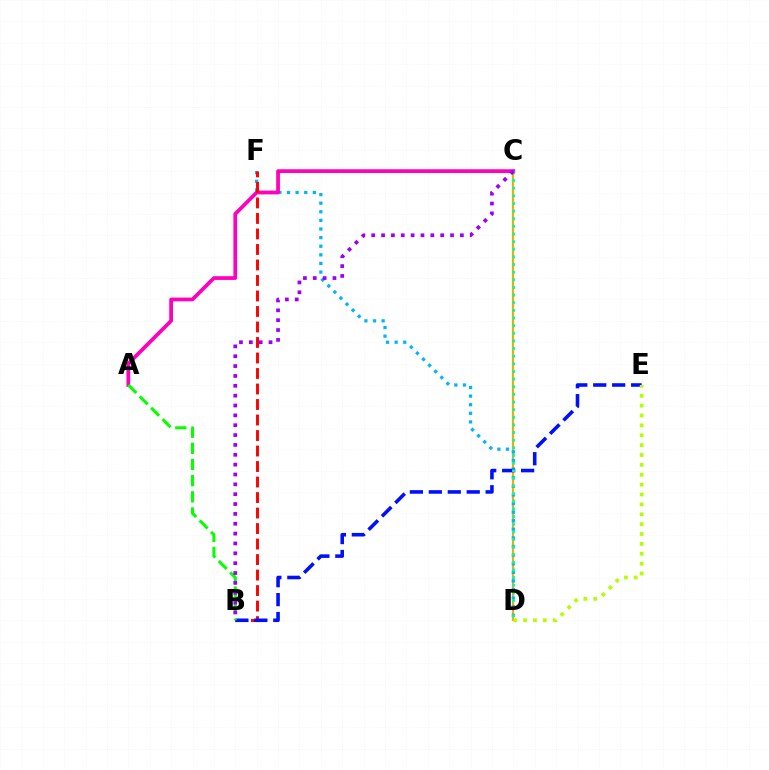{('C', 'D'): [{'color': '#ffa500', 'line_style': 'solid', 'thickness': 1.59}, {'color': '#00ff9d', 'line_style': 'dotted', 'thickness': 2.07}], ('D', 'F'): [{'color': '#00b5ff', 'line_style': 'dotted', 'thickness': 2.34}], ('A', 'C'): [{'color': '#ff00bd', 'line_style': 'solid', 'thickness': 2.7}], ('B', 'F'): [{'color': '#ff0000', 'line_style': 'dashed', 'thickness': 2.11}], ('B', 'E'): [{'color': '#0010ff', 'line_style': 'dashed', 'thickness': 2.57}], ('A', 'B'): [{'color': '#08ff00', 'line_style': 'dashed', 'thickness': 2.19}], ('D', 'E'): [{'color': '#b3ff00', 'line_style': 'dotted', 'thickness': 2.68}], ('B', 'C'): [{'color': '#9b00ff', 'line_style': 'dotted', 'thickness': 2.68}]}